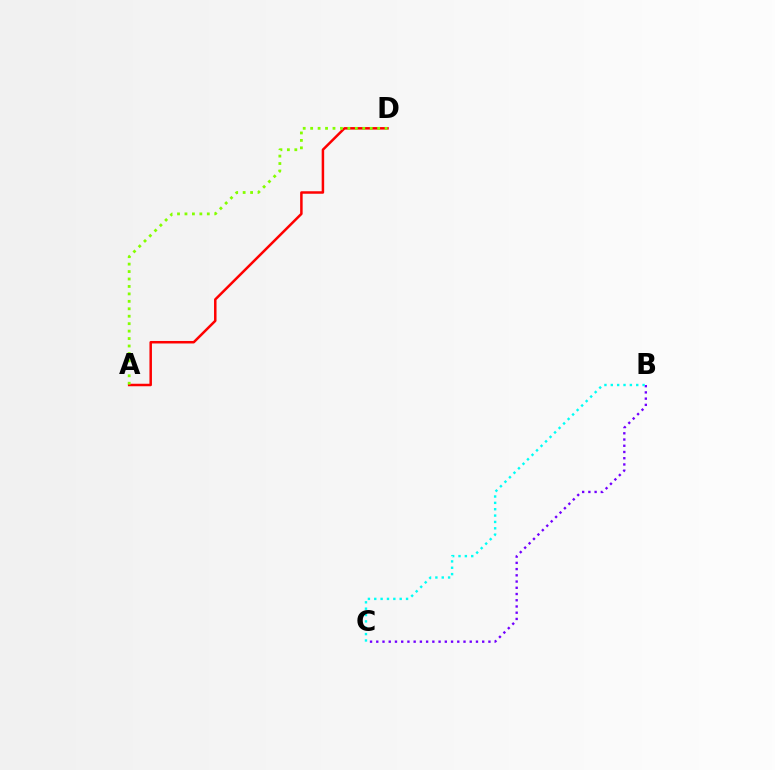{('B', 'C'): [{'color': '#7200ff', 'line_style': 'dotted', 'thickness': 1.69}, {'color': '#00fff6', 'line_style': 'dotted', 'thickness': 1.73}], ('A', 'D'): [{'color': '#ff0000', 'line_style': 'solid', 'thickness': 1.8}, {'color': '#84ff00', 'line_style': 'dotted', 'thickness': 2.02}]}